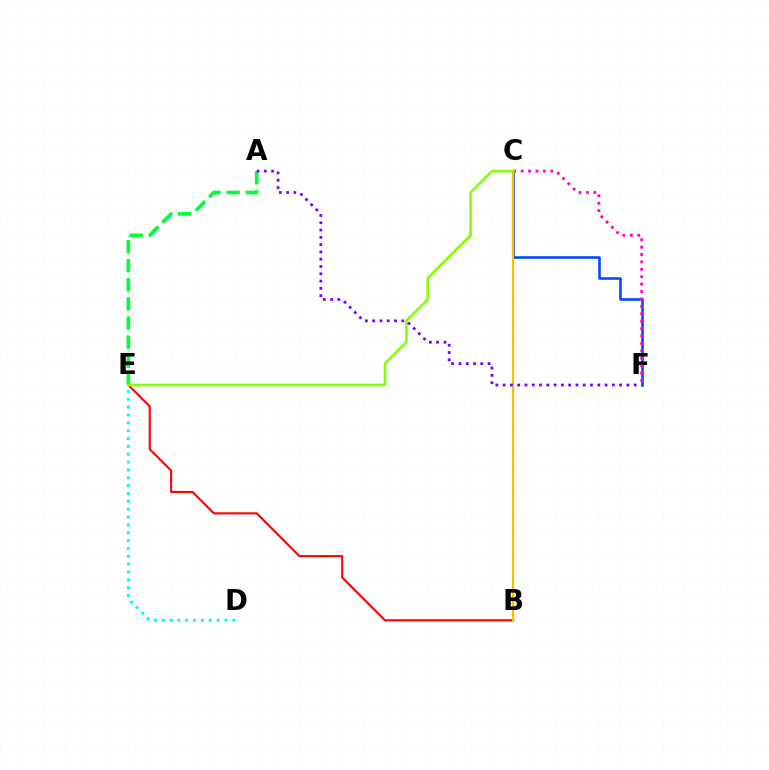{('B', 'E'): [{'color': '#ff0000', 'line_style': 'solid', 'thickness': 1.51}], ('C', 'F'): [{'color': '#004bff', 'line_style': 'solid', 'thickness': 1.87}, {'color': '#ff00cf', 'line_style': 'dotted', 'thickness': 2.01}], ('D', 'E'): [{'color': '#00fff6', 'line_style': 'dotted', 'thickness': 2.13}], ('A', 'E'): [{'color': '#00ff39', 'line_style': 'dashed', 'thickness': 2.6}], ('B', 'C'): [{'color': '#ffbd00', 'line_style': 'solid', 'thickness': 1.58}], ('C', 'E'): [{'color': '#84ff00', 'line_style': 'solid', 'thickness': 1.87}], ('A', 'F'): [{'color': '#7200ff', 'line_style': 'dotted', 'thickness': 1.98}]}